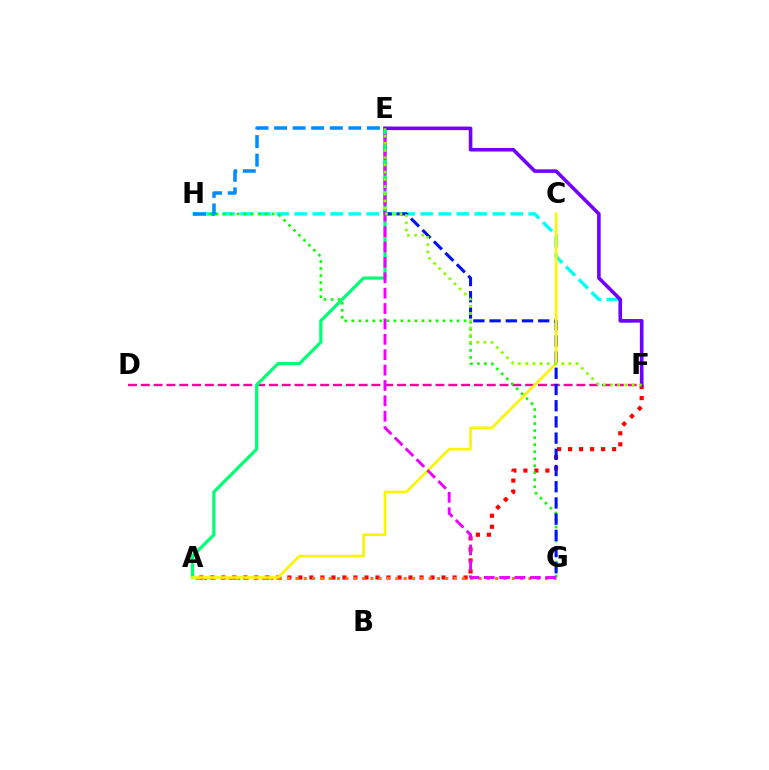{('F', 'H'): [{'color': '#00fff6', 'line_style': 'dashed', 'thickness': 2.45}], ('D', 'F'): [{'color': '#ff0094', 'line_style': 'dashed', 'thickness': 1.74}], ('A', 'F'): [{'color': '#ff0000', 'line_style': 'dotted', 'thickness': 2.99}], ('G', 'H'): [{'color': '#08ff00', 'line_style': 'dotted', 'thickness': 1.91}], ('E', 'G'): [{'color': '#0010ff', 'line_style': 'dashed', 'thickness': 2.2}, {'color': '#ee00ff', 'line_style': 'dashed', 'thickness': 2.09}], ('A', 'E'): [{'color': '#00ff74', 'line_style': 'solid', 'thickness': 2.31}], ('E', 'H'): [{'color': '#008cff', 'line_style': 'dashed', 'thickness': 2.52}], ('A', 'G'): [{'color': '#ff7c00', 'line_style': 'dotted', 'thickness': 2.26}], ('A', 'C'): [{'color': '#fcf500', 'line_style': 'solid', 'thickness': 1.92}], ('E', 'F'): [{'color': '#7200ff', 'line_style': 'solid', 'thickness': 2.58}, {'color': '#84ff00', 'line_style': 'dotted', 'thickness': 1.96}]}